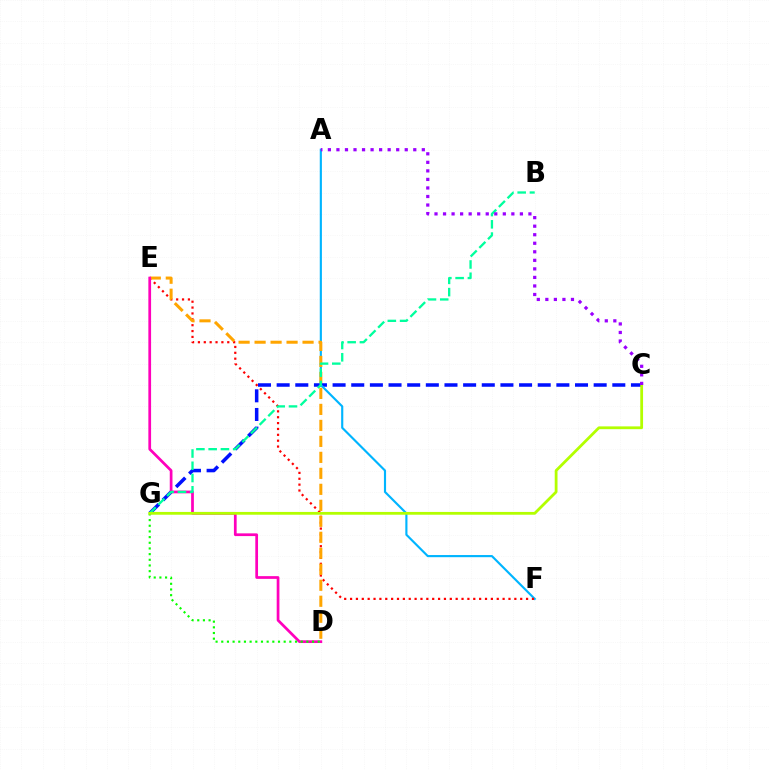{('C', 'G'): [{'color': '#0010ff', 'line_style': 'dashed', 'thickness': 2.53}, {'color': '#b3ff00', 'line_style': 'solid', 'thickness': 2.01}], ('A', 'F'): [{'color': '#00b5ff', 'line_style': 'solid', 'thickness': 1.54}], ('E', 'F'): [{'color': '#ff0000', 'line_style': 'dotted', 'thickness': 1.59}], ('D', 'E'): [{'color': '#ffa500', 'line_style': 'dashed', 'thickness': 2.17}, {'color': '#ff00bd', 'line_style': 'solid', 'thickness': 1.96}], ('B', 'G'): [{'color': '#00ff9d', 'line_style': 'dashed', 'thickness': 1.66}], ('D', 'G'): [{'color': '#08ff00', 'line_style': 'dotted', 'thickness': 1.54}], ('A', 'C'): [{'color': '#9b00ff', 'line_style': 'dotted', 'thickness': 2.32}]}